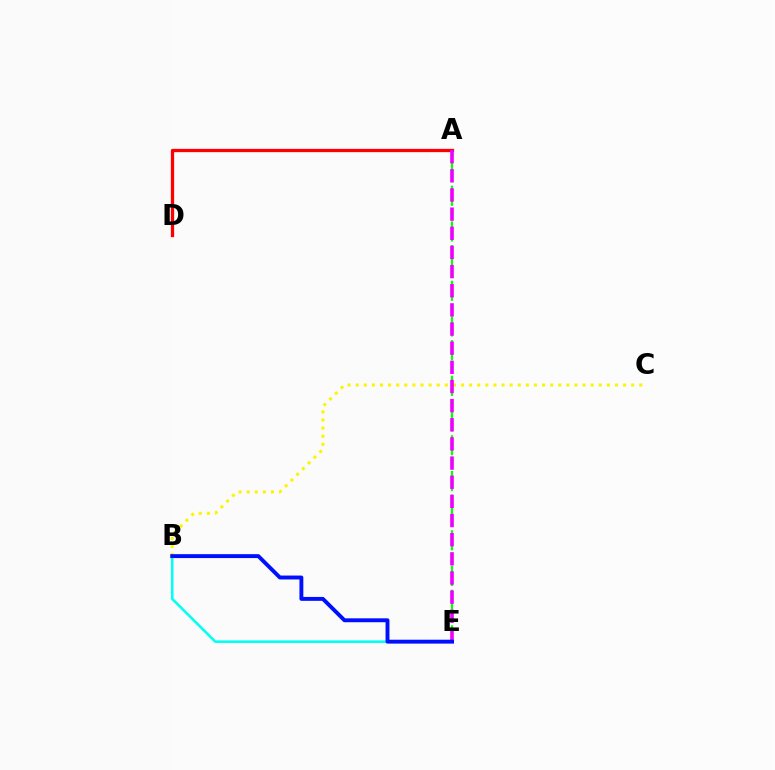{('A', 'D'): [{'color': '#ff0000', 'line_style': 'solid', 'thickness': 2.35}], ('A', 'E'): [{'color': '#08ff00', 'line_style': 'dashed', 'thickness': 1.61}, {'color': '#ee00ff', 'line_style': 'dashed', 'thickness': 2.6}], ('B', 'E'): [{'color': '#00fff6', 'line_style': 'solid', 'thickness': 1.83}, {'color': '#0010ff', 'line_style': 'solid', 'thickness': 2.81}], ('B', 'C'): [{'color': '#fcf500', 'line_style': 'dotted', 'thickness': 2.2}]}